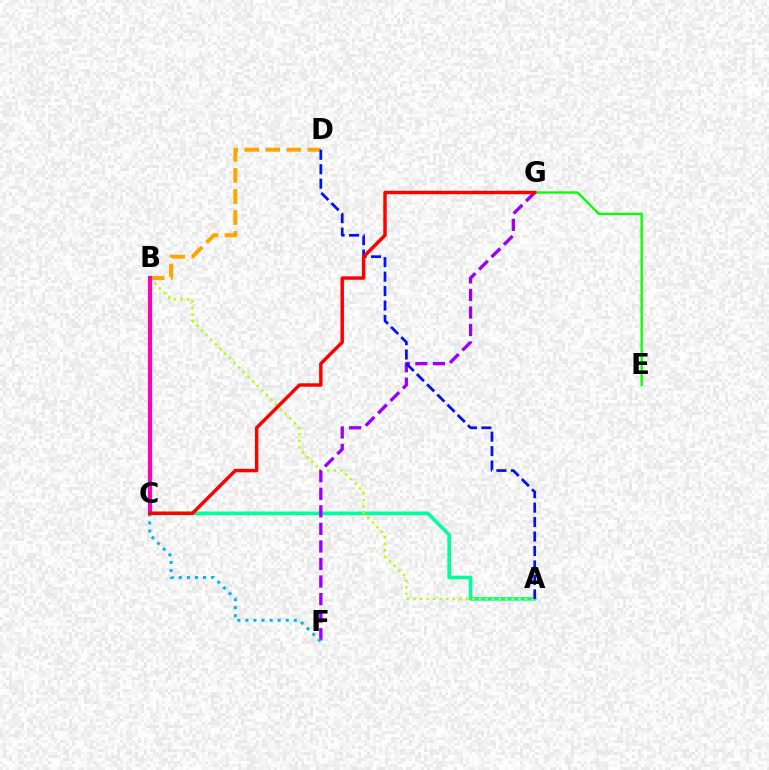{('A', 'C'): [{'color': '#00ff9d', 'line_style': 'solid', 'thickness': 2.6}], ('B', 'D'): [{'color': '#ffa500', 'line_style': 'dashed', 'thickness': 2.86}], ('E', 'G'): [{'color': '#08ff00', 'line_style': 'solid', 'thickness': 1.68}], ('A', 'B'): [{'color': '#b3ff00', 'line_style': 'dotted', 'thickness': 1.78}], ('F', 'G'): [{'color': '#9b00ff', 'line_style': 'dashed', 'thickness': 2.38}], ('C', 'F'): [{'color': '#00b5ff', 'line_style': 'dotted', 'thickness': 2.19}], ('A', 'D'): [{'color': '#0010ff', 'line_style': 'dashed', 'thickness': 1.96}], ('B', 'C'): [{'color': '#ff00bd', 'line_style': 'solid', 'thickness': 3.0}], ('C', 'G'): [{'color': '#ff0000', 'line_style': 'solid', 'thickness': 2.48}]}